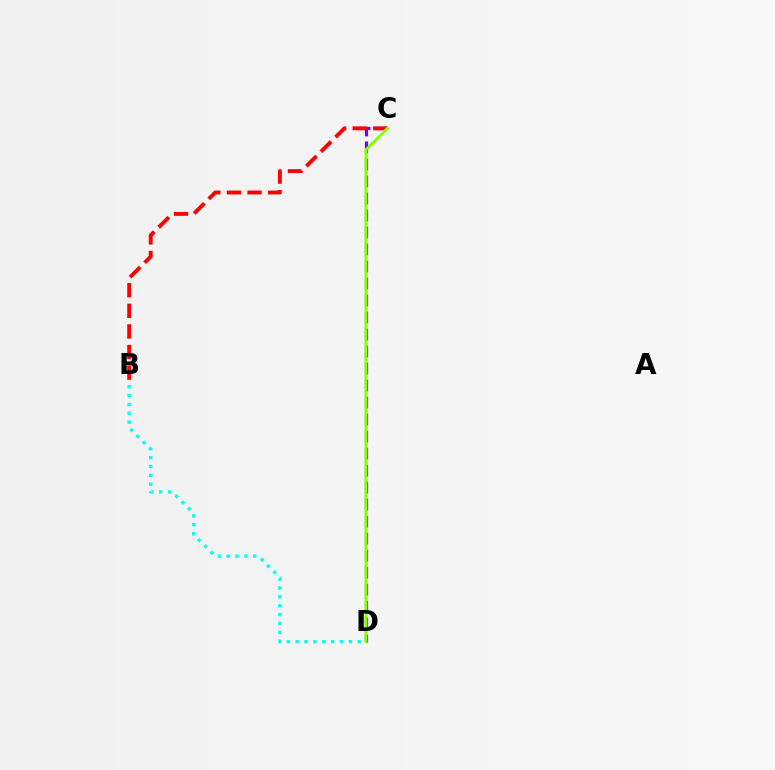{('C', 'D'): [{'color': '#7200ff', 'line_style': 'dashed', 'thickness': 2.31}, {'color': '#84ff00', 'line_style': 'solid', 'thickness': 2.1}], ('B', 'D'): [{'color': '#00fff6', 'line_style': 'dotted', 'thickness': 2.41}], ('B', 'C'): [{'color': '#ff0000', 'line_style': 'dashed', 'thickness': 2.8}]}